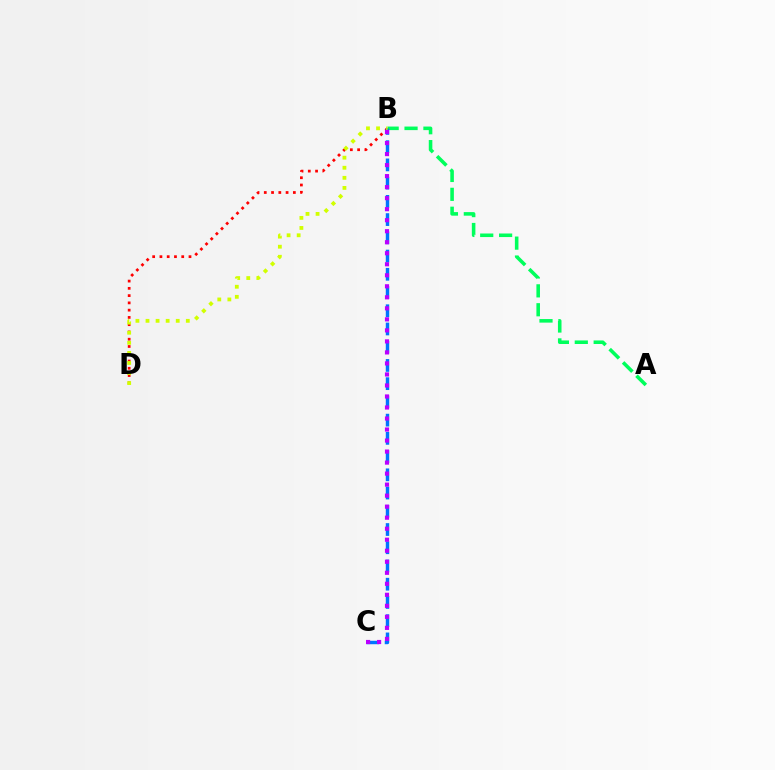{('B', 'D'): [{'color': '#ff0000', 'line_style': 'dotted', 'thickness': 1.97}, {'color': '#d1ff00', 'line_style': 'dotted', 'thickness': 2.74}], ('A', 'B'): [{'color': '#00ff5c', 'line_style': 'dashed', 'thickness': 2.57}], ('B', 'C'): [{'color': '#0074ff', 'line_style': 'dashed', 'thickness': 2.48}, {'color': '#b900ff', 'line_style': 'dotted', 'thickness': 2.99}]}